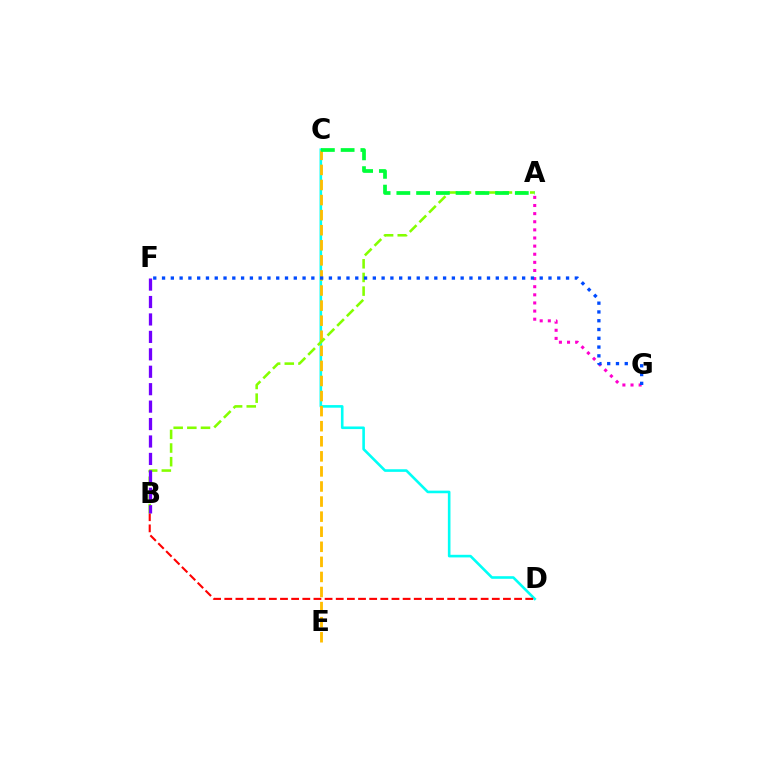{('C', 'D'): [{'color': '#00fff6', 'line_style': 'solid', 'thickness': 1.88}], ('B', 'D'): [{'color': '#ff0000', 'line_style': 'dashed', 'thickness': 1.51}], ('C', 'E'): [{'color': '#ffbd00', 'line_style': 'dashed', 'thickness': 2.05}], ('A', 'B'): [{'color': '#84ff00', 'line_style': 'dashed', 'thickness': 1.86}], ('A', 'G'): [{'color': '#ff00cf', 'line_style': 'dotted', 'thickness': 2.21}], ('F', 'G'): [{'color': '#004bff', 'line_style': 'dotted', 'thickness': 2.39}], ('B', 'F'): [{'color': '#7200ff', 'line_style': 'dashed', 'thickness': 2.37}], ('A', 'C'): [{'color': '#00ff39', 'line_style': 'dashed', 'thickness': 2.68}]}